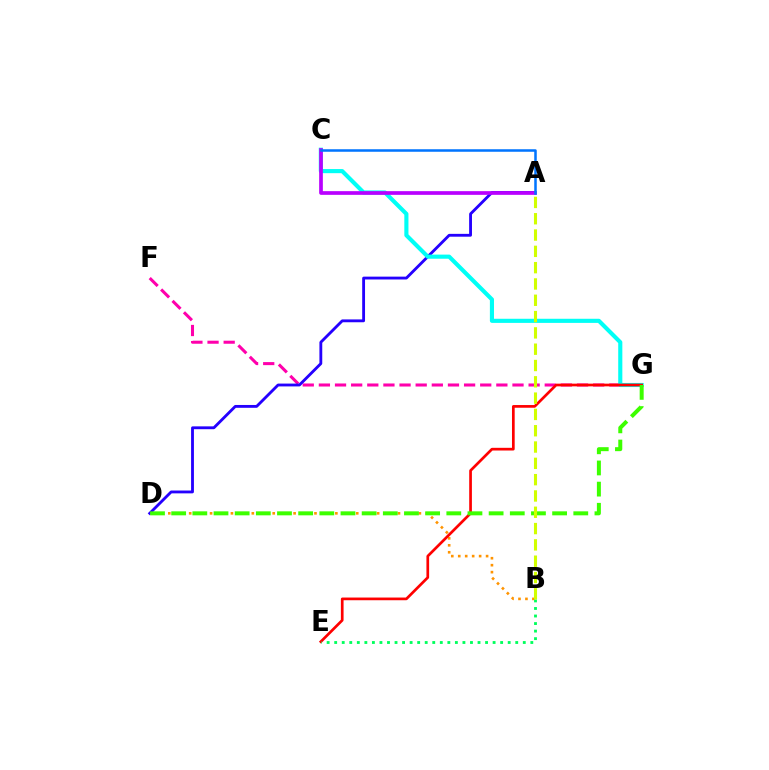{('B', 'D'): [{'color': '#ff9400', 'line_style': 'dotted', 'thickness': 1.89}], ('F', 'G'): [{'color': '#ff00ac', 'line_style': 'dashed', 'thickness': 2.19}], ('A', 'D'): [{'color': '#2500ff', 'line_style': 'solid', 'thickness': 2.04}], ('C', 'G'): [{'color': '#00fff6', 'line_style': 'solid', 'thickness': 2.97}], ('E', 'G'): [{'color': '#ff0000', 'line_style': 'solid', 'thickness': 1.94}], ('D', 'G'): [{'color': '#3dff00', 'line_style': 'dashed', 'thickness': 2.88}], ('B', 'E'): [{'color': '#00ff5c', 'line_style': 'dotted', 'thickness': 2.05}], ('A', 'C'): [{'color': '#b900ff', 'line_style': 'solid', 'thickness': 2.66}, {'color': '#0074ff', 'line_style': 'solid', 'thickness': 1.82}], ('A', 'B'): [{'color': '#d1ff00', 'line_style': 'dashed', 'thickness': 2.22}]}